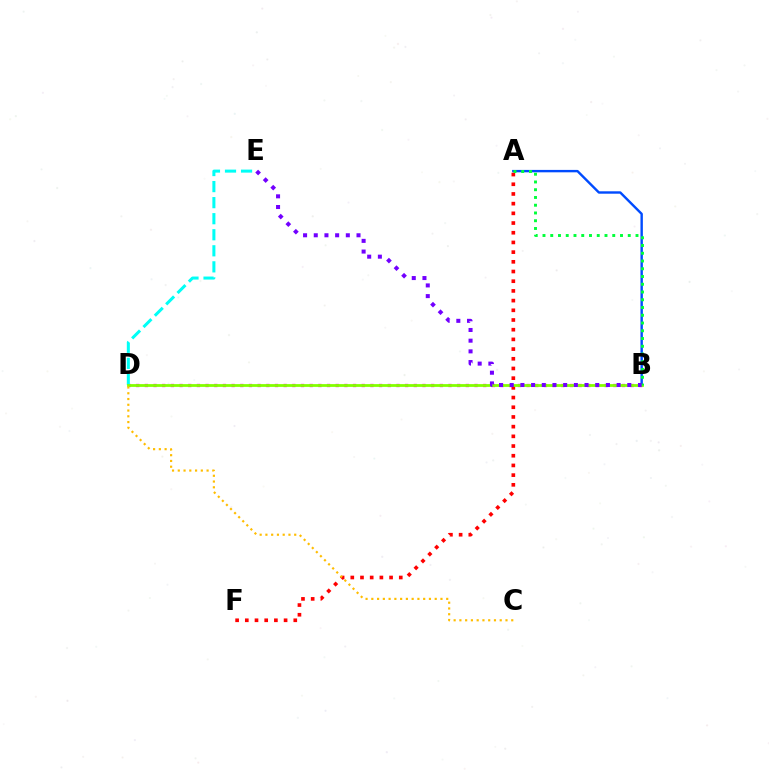{('B', 'D'): [{'color': '#ff00cf', 'line_style': 'dotted', 'thickness': 2.36}, {'color': '#84ff00', 'line_style': 'solid', 'thickness': 2.0}], ('A', 'B'): [{'color': '#004bff', 'line_style': 'solid', 'thickness': 1.73}, {'color': '#00ff39', 'line_style': 'dotted', 'thickness': 2.11}], ('A', 'F'): [{'color': '#ff0000', 'line_style': 'dotted', 'thickness': 2.63}], ('D', 'E'): [{'color': '#00fff6', 'line_style': 'dashed', 'thickness': 2.18}], ('B', 'E'): [{'color': '#7200ff', 'line_style': 'dotted', 'thickness': 2.9}], ('C', 'D'): [{'color': '#ffbd00', 'line_style': 'dotted', 'thickness': 1.57}]}